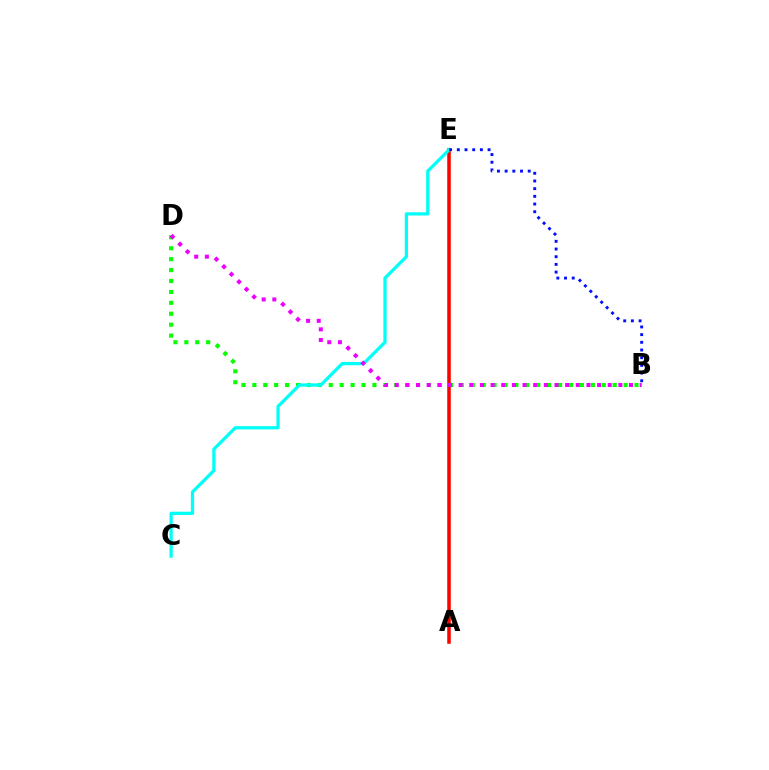{('B', 'D'): [{'color': '#08ff00', 'line_style': 'dotted', 'thickness': 2.97}, {'color': '#ee00ff', 'line_style': 'dotted', 'thickness': 2.89}], ('A', 'E'): [{'color': '#fcf500', 'line_style': 'solid', 'thickness': 1.73}, {'color': '#ff0000', 'line_style': 'solid', 'thickness': 2.53}], ('C', 'E'): [{'color': '#00fff6', 'line_style': 'solid', 'thickness': 2.34}], ('B', 'E'): [{'color': '#0010ff', 'line_style': 'dotted', 'thickness': 2.09}]}